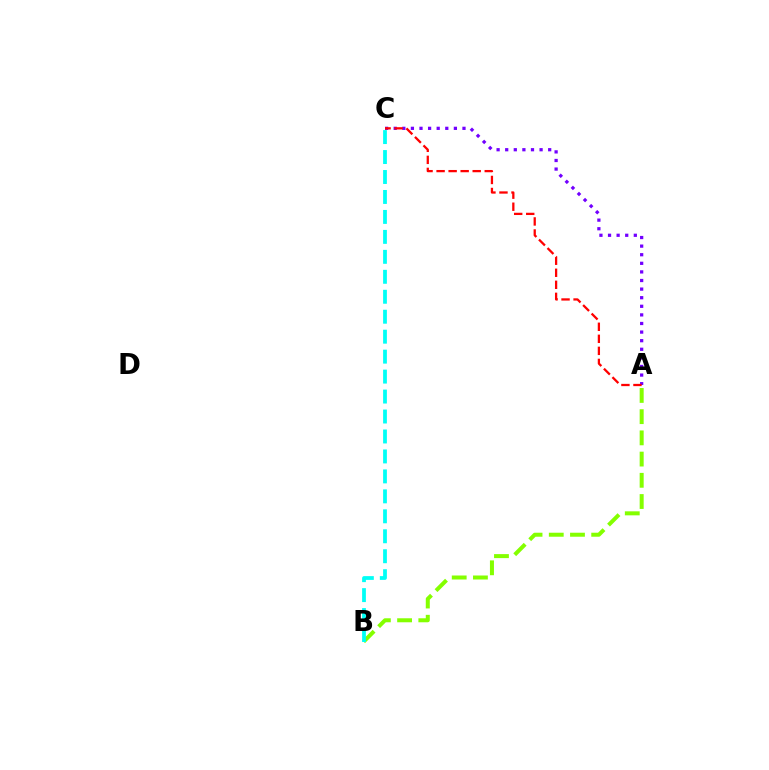{('A', 'C'): [{'color': '#7200ff', 'line_style': 'dotted', 'thickness': 2.34}, {'color': '#ff0000', 'line_style': 'dashed', 'thickness': 1.64}], ('A', 'B'): [{'color': '#84ff00', 'line_style': 'dashed', 'thickness': 2.88}], ('B', 'C'): [{'color': '#00fff6', 'line_style': 'dashed', 'thickness': 2.71}]}